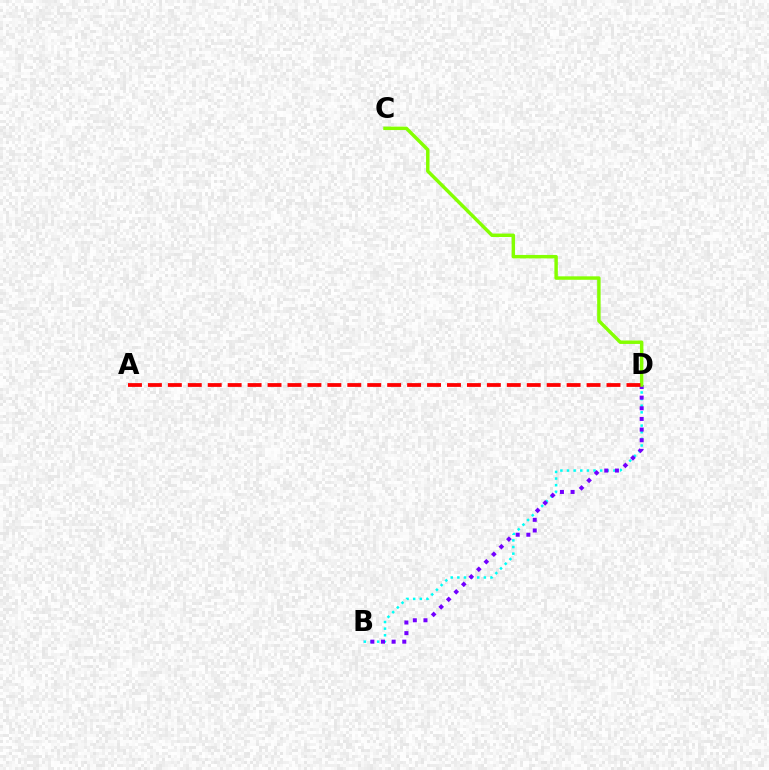{('B', 'D'): [{'color': '#00fff6', 'line_style': 'dotted', 'thickness': 1.8}, {'color': '#7200ff', 'line_style': 'dotted', 'thickness': 2.89}], ('C', 'D'): [{'color': '#84ff00', 'line_style': 'solid', 'thickness': 2.48}], ('A', 'D'): [{'color': '#ff0000', 'line_style': 'dashed', 'thickness': 2.71}]}